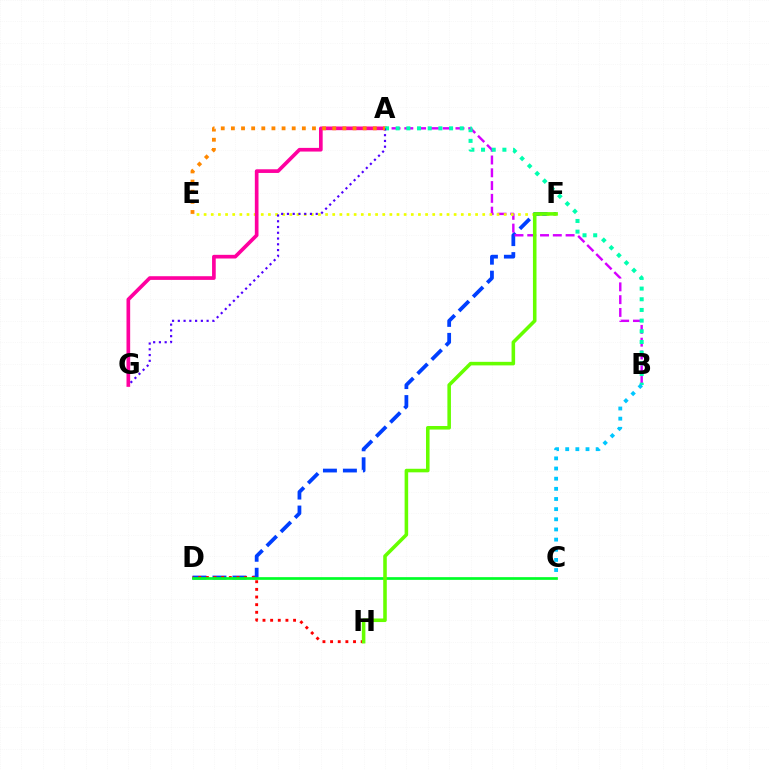{('D', 'F'): [{'color': '#003fff', 'line_style': 'dashed', 'thickness': 2.71}], ('A', 'B'): [{'color': '#d600ff', 'line_style': 'dashed', 'thickness': 1.74}, {'color': '#00ffaf', 'line_style': 'dotted', 'thickness': 2.9}], ('D', 'H'): [{'color': '#ff0000', 'line_style': 'dotted', 'thickness': 2.08}], ('E', 'F'): [{'color': '#eeff00', 'line_style': 'dotted', 'thickness': 1.94}], ('A', 'G'): [{'color': '#ff00a0', 'line_style': 'solid', 'thickness': 2.64}, {'color': '#4f00ff', 'line_style': 'dotted', 'thickness': 1.56}], ('A', 'E'): [{'color': '#ff8800', 'line_style': 'dotted', 'thickness': 2.75}], ('C', 'D'): [{'color': '#00ff27', 'line_style': 'solid', 'thickness': 1.95}], ('F', 'H'): [{'color': '#66ff00', 'line_style': 'solid', 'thickness': 2.56}], ('B', 'C'): [{'color': '#00c7ff', 'line_style': 'dotted', 'thickness': 2.76}]}